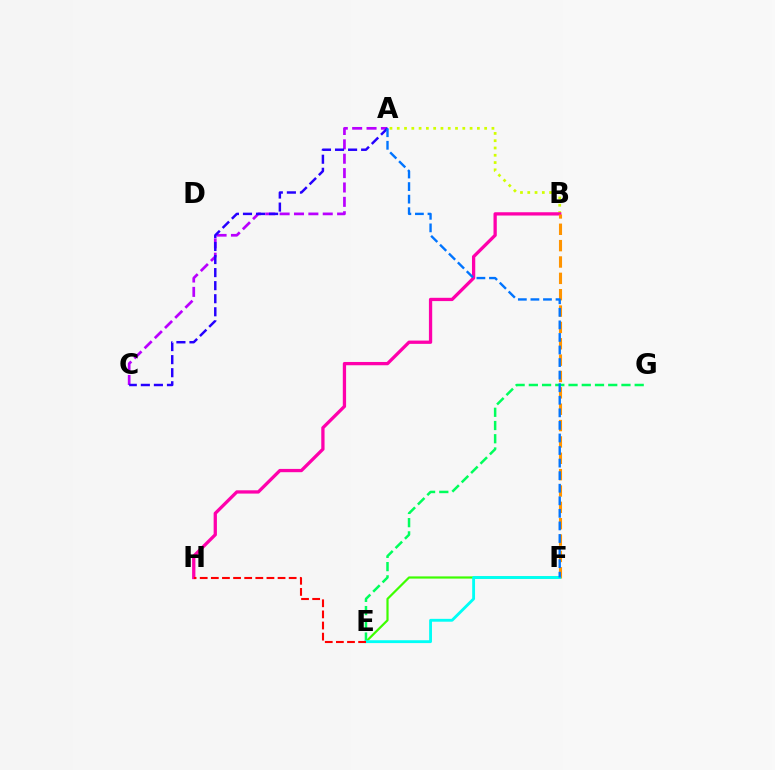{('E', 'F'): [{'color': '#3dff00', 'line_style': 'solid', 'thickness': 1.58}, {'color': '#00fff6', 'line_style': 'solid', 'thickness': 2.05}], ('A', 'C'): [{'color': '#b900ff', 'line_style': 'dashed', 'thickness': 1.95}, {'color': '#2500ff', 'line_style': 'dashed', 'thickness': 1.77}], ('A', 'B'): [{'color': '#d1ff00', 'line_style': 'dotted', 'thickness': 1.98}], ('B', 'H'): [{'color': '#ff00ac', 'line_style': 'solid', 'thickness': 2.36}], ('E', 'G'): [{'color': '#00ff5c', 'line_style': 'dashed', 'thickness': 1.8}], ('B', 'F'): [{'color': '#ff9400', 'line_style': 'dashed', 'thickness': 2.22}], ('A', 'F'): [{'color': '#0074ff', 'line_style': 'dashed', 'thickness': 1.71}], ('E', 'H'): [{'color': '#ff0000', 'line_style': 'dashed', 'thickness': 1.51}]}